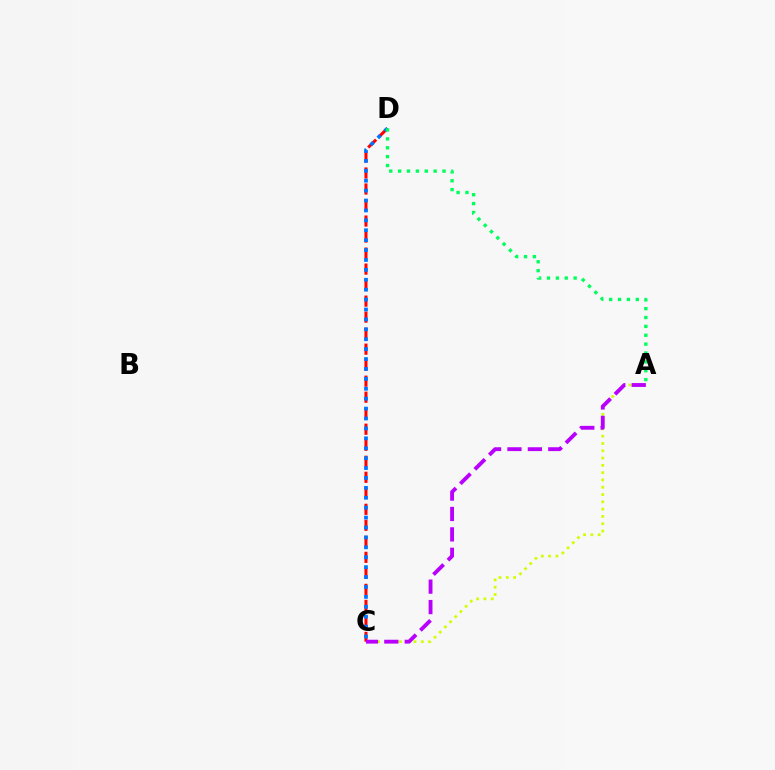{('C', 'D'): [{'color': '#ff0000', 'line_style': 'dashed', 'thickness': 2.18}, {'color': '#0074ff', 'line_style': 'dotted', 'thickness': 2.69}], ('A', 'C'): [{'color': '#d1ff00', 'line_style': 'dotted', 'thickness': 1.98}, {'color': '#b900ff', 'line_style': 'dashed', 'thickness': 2.77}], ('A', 'D'): [{'color': '#00ff5c', 'line_style': 'dotted', 'thickness': 2.41}]}